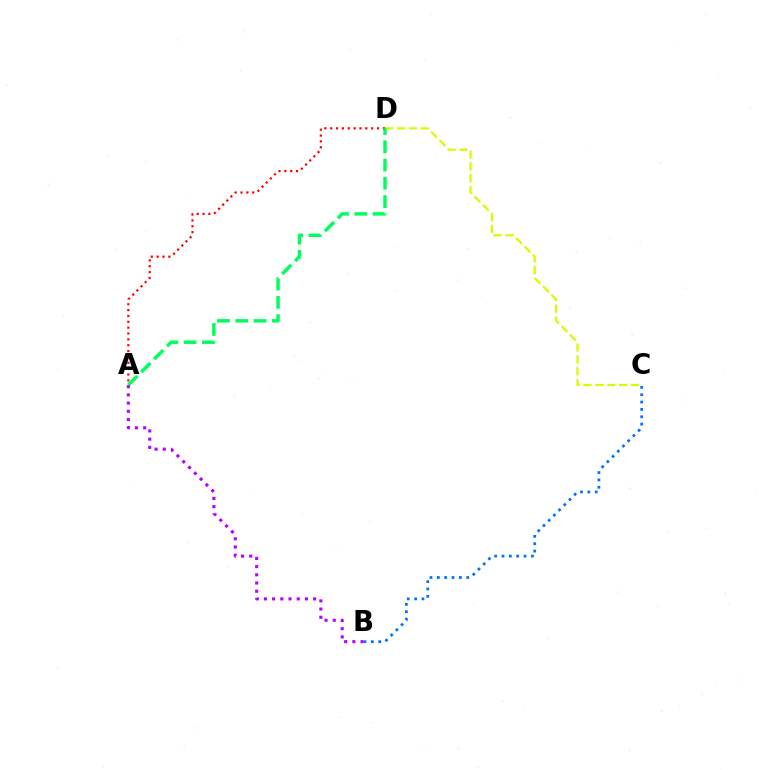{('B', 'C'): [{'color': '#0074ff', 'line_style': 'dotted', 'thickness': 2.0}], ('C', 'D'): [{'color': '#d1ff00', 'line_style': 'dashed', 'thickness': 1.62}], ('A', 'D'): [{'color': '#ff0000', 'line_style': 'dotted', 'thickness': 1.59}, {'color': '#00ff5c', 'line_style': 'dashed', 'thickness': 2.48}], ('A', 'B'): [{'color': '#b900ff', 'line_style': 'dotted', 'thickness': 2.23}]}